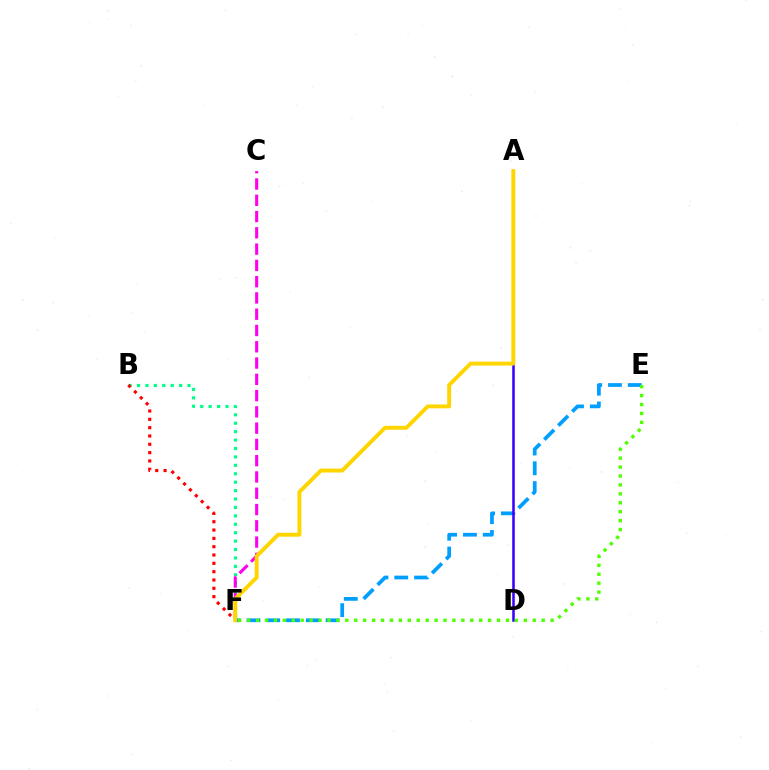{('B', 'F'): [{'color': '#00ff86', 'line_style': 'dotted', 'thickness': 2.29}, {'color': '#ff0000', 'line_style': 'dotted', 'thickness': 2.26}], ('E', 'F'): [{'color': '#009eff', 'line_style': 'dashed', 'thickness': 2.69}, {'color': '#4fff00', 'line_style': 'dotted', 'thickness': 2.42}], ('C', 'F'): [{'color': '#ff00ed', 'line_style': 'dashed', 'thickness': 2.21}], ('A', 'D'): [{'color': '#3700ff', 'line_style': 'solid', 'thickness': 1.83}], ('A', 'F'): [{'color': '#ffd500', 'line_style': 'solid', 'thickness': 2.82}]}